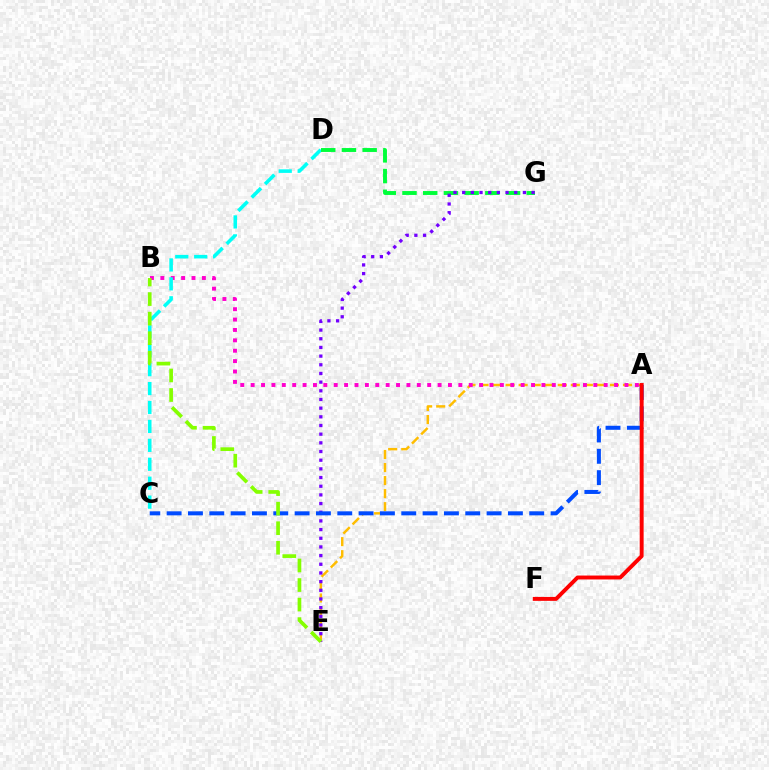{('A', 'E'): [{'color': '#ffbd00', 'line_style': 'dashed', 'thickness': 1.77}], ('A', 'B'): [{'color': '#ff00cf', 'line_style': 'dotted', 'thickness': 2.82}], ('C', 'D'): [{'color': '#00fff6', 'line_style': 'dashed', 'thickness': 2.57}], ('D', 'G'): [{'color': '#00ff39', 'line_style': 'dashed', 'thickness': 2.81}], ('E', 'G'): [{'color': '#7200ff', 'line_style': 'dotted', 'thickness': 2.36}], ('A', 'C'): [{'color': '#004bff', 'line_style': 'dashed', 'thickness': 2.9}], ('B', 'E'): [{'color': '#84ff00', 'line_style': 'dashed', 'thickness': 2.66}], ('A', 'F'): [{'color': '#ff0000', 'line_style': 'solid', 'thickness': 2.83}]}